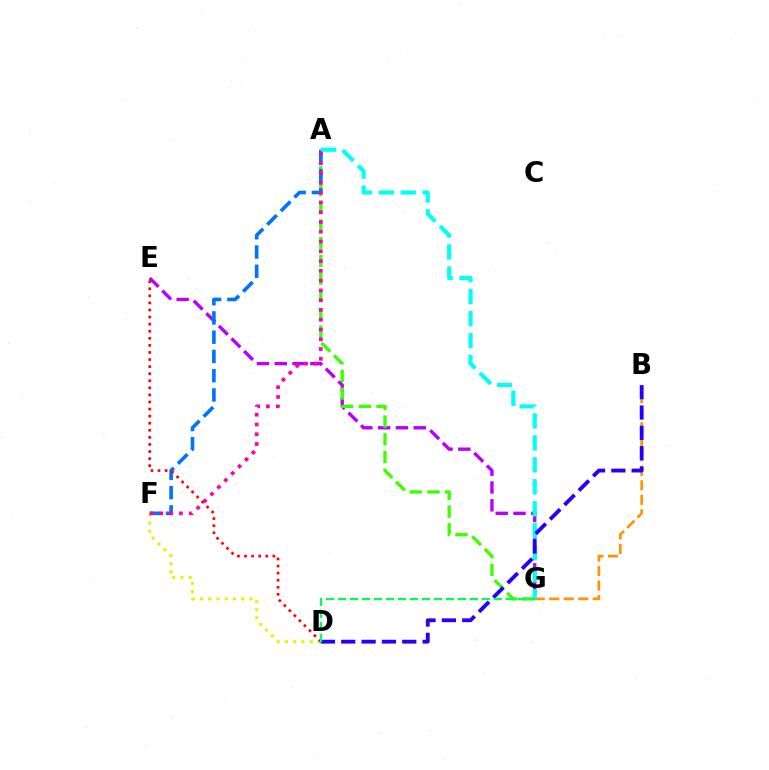{('E', 'G'): [{'color': '#b900ff', 'line_style': 'dashed', 'thickness': 2.42}], ('B', 'G'): [{'color': '#ff9400', 'line_style': 'dashed', 'thickness': 1.97}], ('A', 'G'): [{'color': '#3dff00', 'line_style': 'dashed', 'thickness': 2.4}, {'color': '#00fff6', 'line_style': 'dashed', 'thickness': 2.99}], ('D', 'F'): [{'color': '#d1ff00', 'line_style': 'dotted', 'thickness': 2.23}], ('A', 'F'): [{'color': '#0074ff', 'line_style': 'dashed', 'thickness': 2.61}, {'color': '#ff00ac', 'line_style': 'dotted', 'thickness': 2.66}], ('D', 'E'): [{'color': '#ff0000', 'line_style': 'dotted', 'thickness': 1.92}], ('B', 'D'): [{'color': '#2500ff', 'line_style': 'dashed', 'thickness': 2.76}], ('D', 'G'): [{'color': '#00ff5c', 'line_style': 'dashed', 'thickness': 1.63}]}